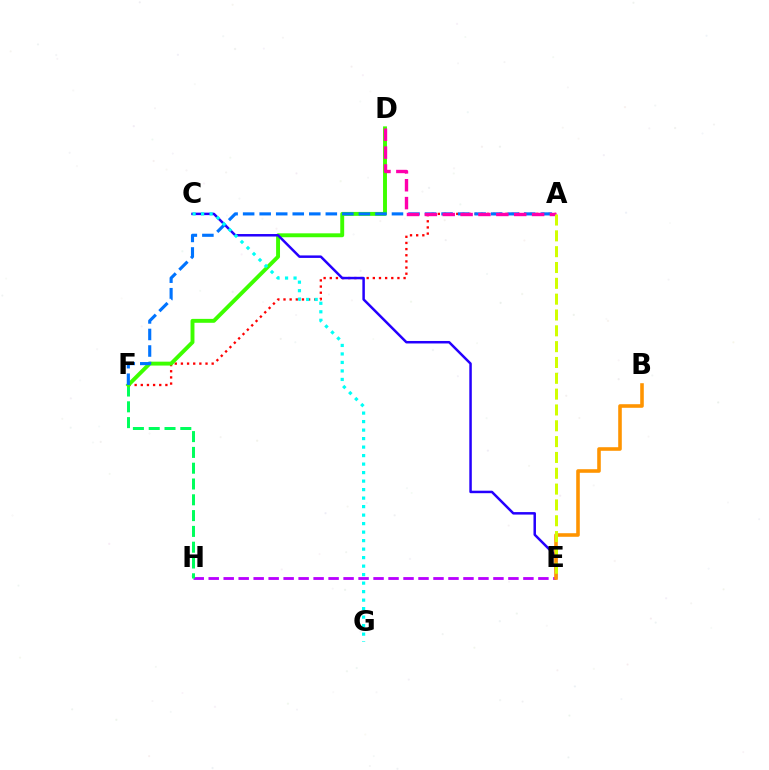{('E', 'H'): [{'color': '#b900ff', 'line_style': 'dashed', 'thickness': 2.04}], ('F', 'H'): [{'color': '#00ff5c', 'line_style': 'dashed', 'thickness': 2.15}], ('A', 'F'): [{'color': '#ff0000', 'line_style': 'dotted', 'thickness': 1.67}, {'color': '#0074ff', 'line_style': 'dashed', 'thickness': 2.25}], ('D', 'F'): [{'color': '#3dff00', 'line_style': 'solid', 'thickness': 2.82}], ('C', 'E'): [{'color': '#2500ff', 'line_style': 'solid', 'thickness': 1.79}], ('C', 'G'): [{'color': '#00fff6', 'line_style': 'dotted', 'thickness': 2.31}], ('B', 'E'): [{'color': '#ff9400', 'line_style': 'solid', 'thickness': 2.58}], ('A', 'D'): [{'color': '#ff00ac', 'line_style': 'dashed', 'thickness': 2.43}], ('A', 'E'): [{'color': '#d1ff00', 'line_style': 'dashed', 'thickness': 2.15}]}